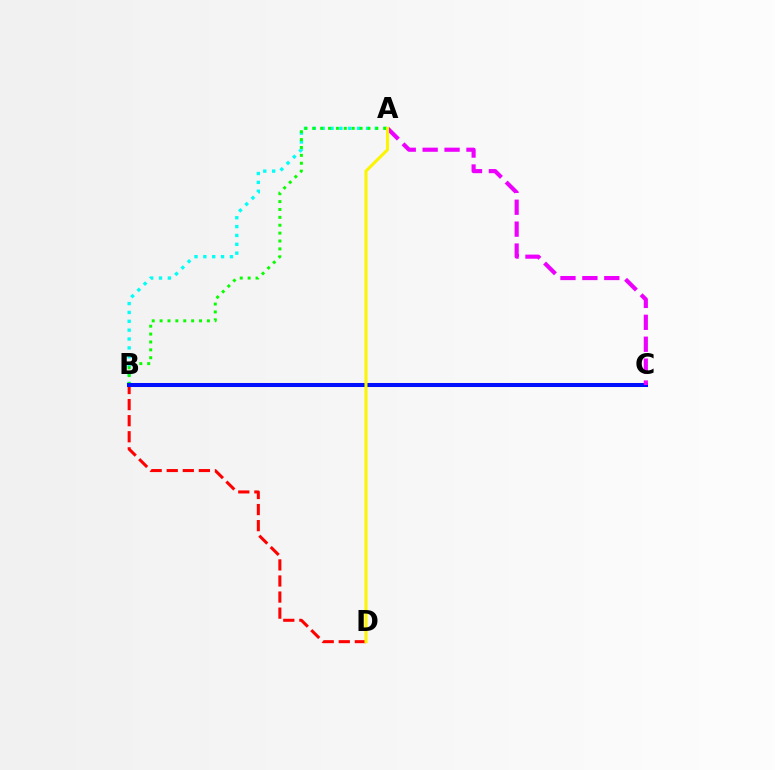{('B', 'D'): [{'color': '#ff0000', 'line_style': 'dashed', 'thickness': 2.18}], ('A', 'B'): [{'color': '#00fff6', 'line_style': 'dotted', 'thickness': 2.41}, {'color': '#08ff00', 'line_style': 'dotted', 'thickness': 2.14}], ('B', 'C'): [{'color': '#0010ff', 'line_style': 'solid', 'thickness': 2.9}], ('A', 'C'): [{'color': '#ee00ff', 'line_style': 'dashed', 'thickness': 2.98}], ('A', 'D'): [{'color': '#fcf500', 'line_style': 'solid', 'thickness': 2.18}]}